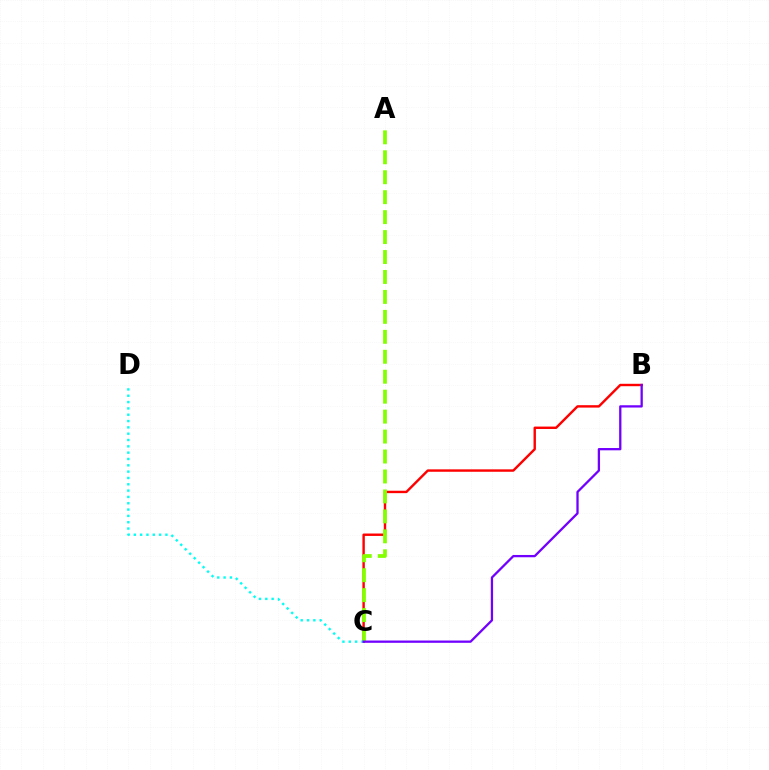{('B', 'C'): [{'color': '#ff0000', 'line_style': 'solid', 'thickness': 1.74}, {'color': '#7200ff', 'line_style': 'solid', 'thickness': 1.65}], ('A', 'C'): [{'color': '#84ff00', 'line_style': 'dashed', 'thickness': 2.71}], ('C', 'D'): [{'color': '#00fff6', 'line_style': 'dotted', 'thickness': 1.72}]}